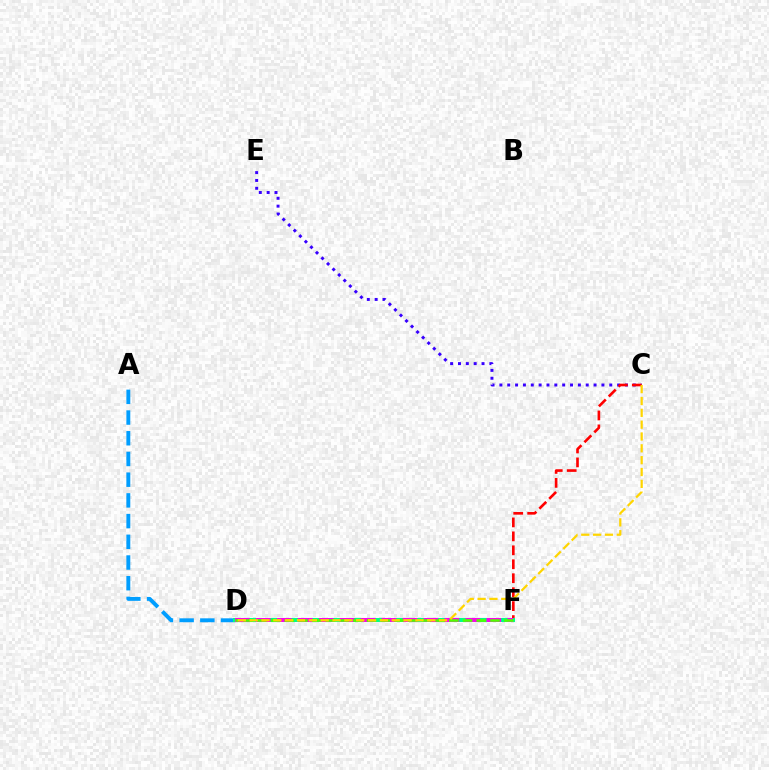{('C', 'E'): [{'color': '#3700ff', 'line_style': 'dotted', 'thickness': 2.13}], ('A', 'D'): [{'color': '#009eff', 'line_style': 'dashed', 'thickness': 2.81}], ('C', 'F'): [{'color': '#ff0000', 'line_style': 'dashed', 'thickness': 1.9}], ('D', 'F'): [{'color': '#00ff86', 'line_style': 'solid', 'thickness': 2.91}, {'color': '#ff00ed', 'line_style': 'dashed', 'thickness': 2.85}, {'color': '#4fff00', 'line_style': 'dashed', 'thickness': 1.86}], ('C', 'D'): [{'color': '#ffd500', 'line_style': 'dashed', 'thickness': 1.61}]}